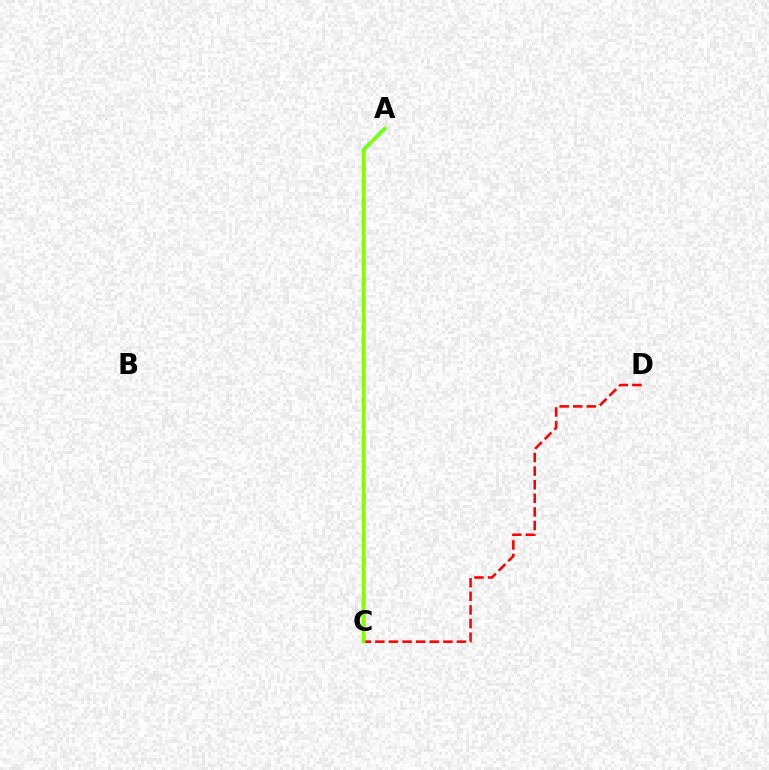{('A', 'C'): [{'color': '#00fff6', 'line_style': 'dashed', 'thickness': 2.68}, {'color': '#7200ff', 'line_style': 'dotted', 'thickness': 1.88}, {'color': '#84ff00', 'line_style': 'solid', 'thickness': 2.45}], ('C', 'D'): [{'color': '#ff0000', 'line_style': 'dashed', 'thickness': 1.85}]}